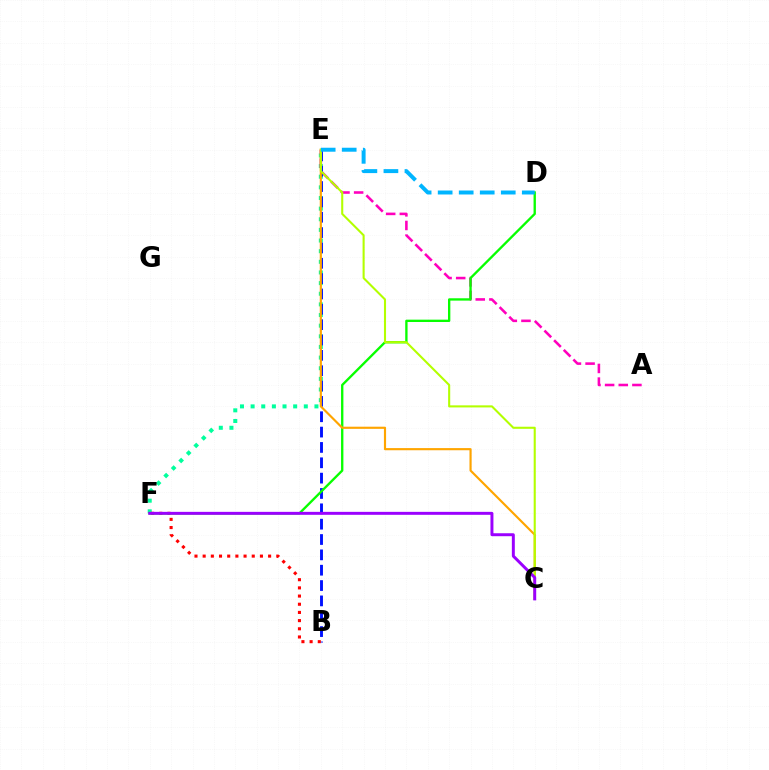{('E', 'F'): [{'color': '#00ff9d', 'line_style': 'dotted', 'thickness': 2.89}], ('A', 'E'): [{'color': '#ff00bd', 'line_style': 'dashed', 'thickness': 1.85}], ('B', 'E'): [{'color': '#0010ff', 'line_style': 'dashed', 'thickness': 2.08}], ('B', 'F'): [{'color': '#ff0000', 'line_style': 'dotted', 'thickness': 2.22}], ('D', 'F'): [{'color': '#08ff00', 'line_style': 'solid', 'thickness': 1.69}], ('C', 'E'): [{'color': '#ffa500', 'line_style': 'solid', 'thickness': 1.55}, {'color': '#b3ff00', 'line_style': 'solid', 'thickness': 1.5}], ('C', 'F'): [{'color': '#9b00ff', 'line_style': 'solid', 'thickness': 2.13}], ('D', 'E'): [{'color': '#00b5ff', 'line_style': 'dashed', 'thickness': 2.86}]}